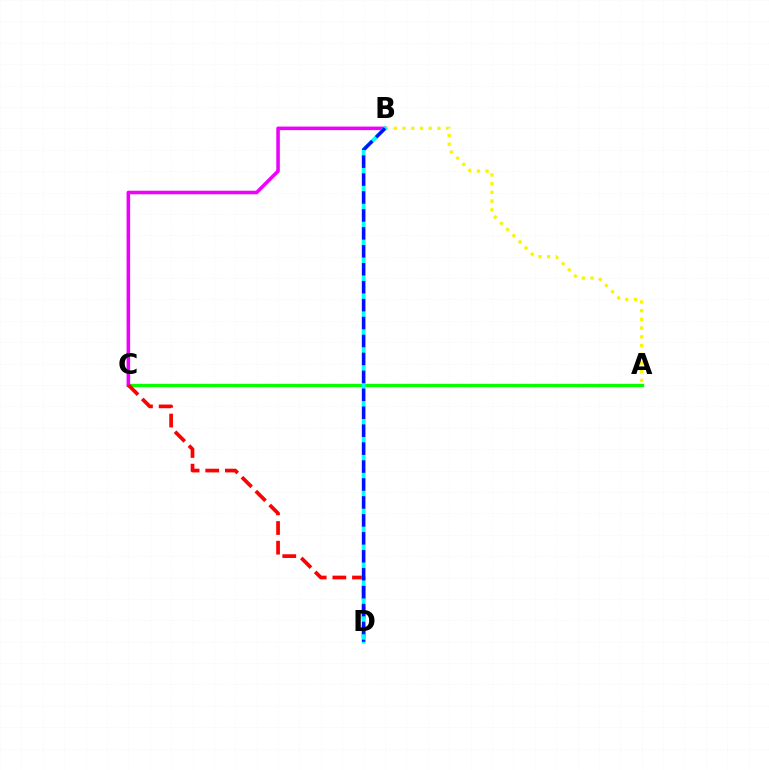{('A', 'C'): [{'color': '#08ff00', 'line_style': 'solid', 'thickness': 2.41}], ('B', 'C'): [{'color': '#ee00ff', 'line_style': 'solid', 'thickness': 2.56}], ('A', 'B'): [{'color': '#fcf500', 'line_style': 'dotted', 'thickness': 2.37}], ('C', 'D'): [{'color': '#ff0000', 'line_style': 'dashed', 'thickness': 2.67}], ('B', 'D'): [{'color': '#00fff6', 'line_style': 'solid', 'thickness': 2.73}, {'color': '#0010ff', 'line_style': 'dashed', 'thickness': 2.44}]}